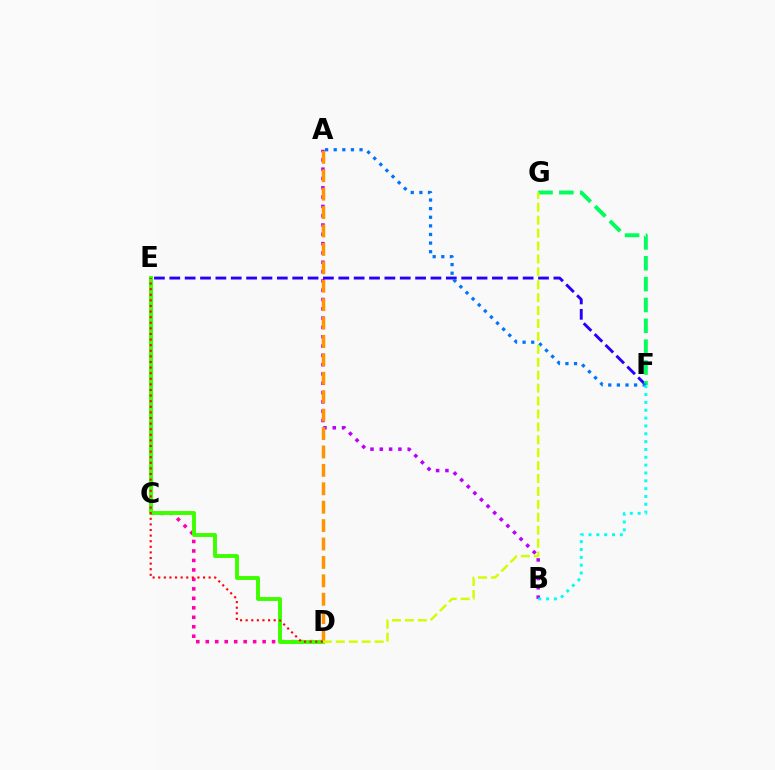{('C', 'D'): [{'color': '#ff00ac', 'line_style': 'dotted', 'thickness': 2.57}], ('D', 'E'): [{'color': '#3dff00', 'line_style': 'solid', 'thickness': 2.82}, {'color': '#ff0000', 'line_style': 'dotted', 'thickness': 1.52}], ('A', 'B'): [{'color': '#b900ff', 'line_style': 'dotted', 'thickness': 2.53}], ('A', 'D'): [{'color': '#ff9400', 'line_style': 'dashed', 'thickness': 2.5}], ('E', 'F'): [{'color': '#2500ff', 'line_style': 'dashed', 'thickness': 2.09}], ('F', 'G'): [{'color': '#00ff5c', 'line_style': 'dashed', 'thickness': 2.83}], ('A', 'F'): [{'color': '#0074ff', 'line_style': 'dotted', 'thickness': 2.34}], ('D', 'G'): [{'color': '#d1ff00', 'line_style': 'dashed', 'thickness': 1.75}], ('B', 'F'): [{'color': '#00fff6', 'line_style': 'dotted', 'thickness': 2.13}]}